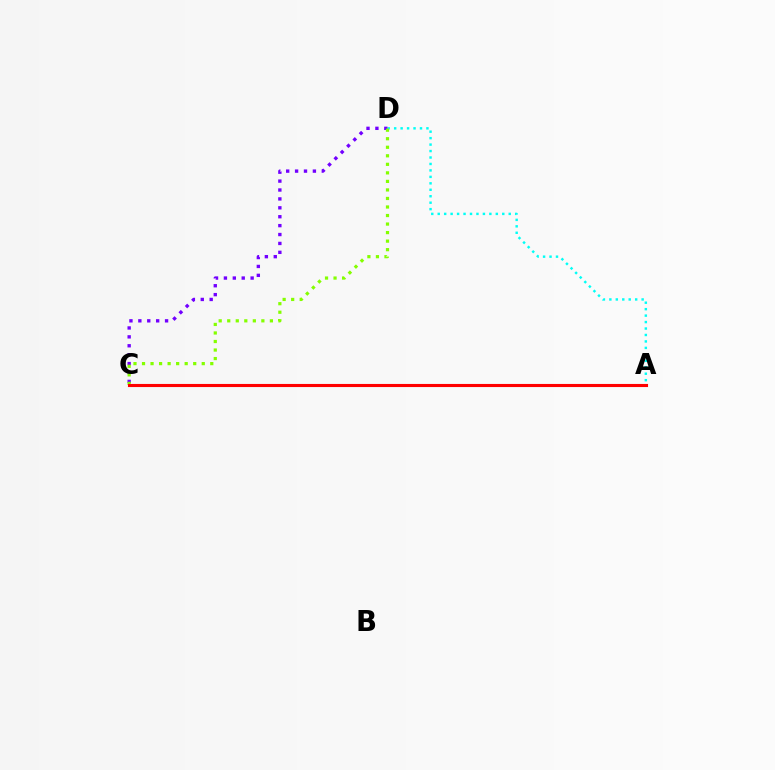{('A', 'D'): [{'color': '#00fff6', 'line_style': 'dotted', 'thickness': 1.75}], ('C', 'D'): [{'color': '#7200ff', 'line_style': 'dotted', 'thickness': 2.42}, {'color': '#84ff00', 'line_style': 'dotted', 'thickness': 2.32}], ('A', 'C'): [{'color': '#ff0000', 'line_style': 'solid', 'thickness': 2.23}]}